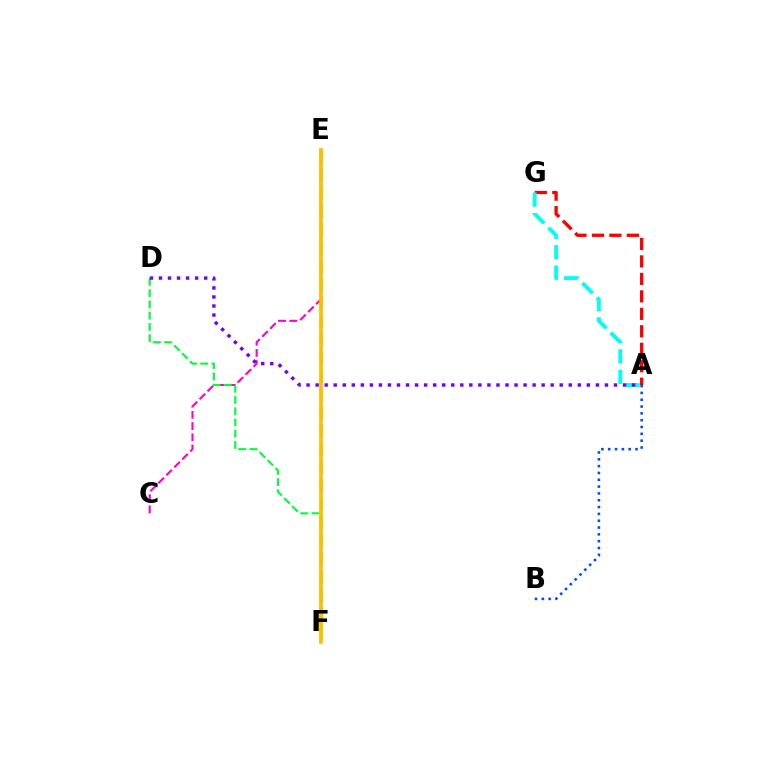{('A', 'B'): [{'color': '#004bff', 'line_style': 'dotted', 'thickness': 1.85}], ('C', 'E'): [{'color': '#ff00cf', 'line_style': 'dashed', 'thickness': 1.53}], ('A', 'G'): [{'color': '#ff0000', 'line_style': 'dashed', 'thickness': 2.37}, {'color': '#00fff6', 'line_style': 'dashed', 'thickness': 2.78}], ('E', 'F'): [{'color': '#84ff00', 'line_style': 'dashed', 'thickness': 2.48}, {'color': '#ffbd00', 'line_style': 'solid', 'thickness': 2.65}], ('D', 'F'): [{'color': '#00ff39', 'line_style': 'dashed', 'thickness': 1.53}], ('A', 'D'): [{'color': '#7200ff', 'line_style': 'dotted', 'thickness': 2.46}]}